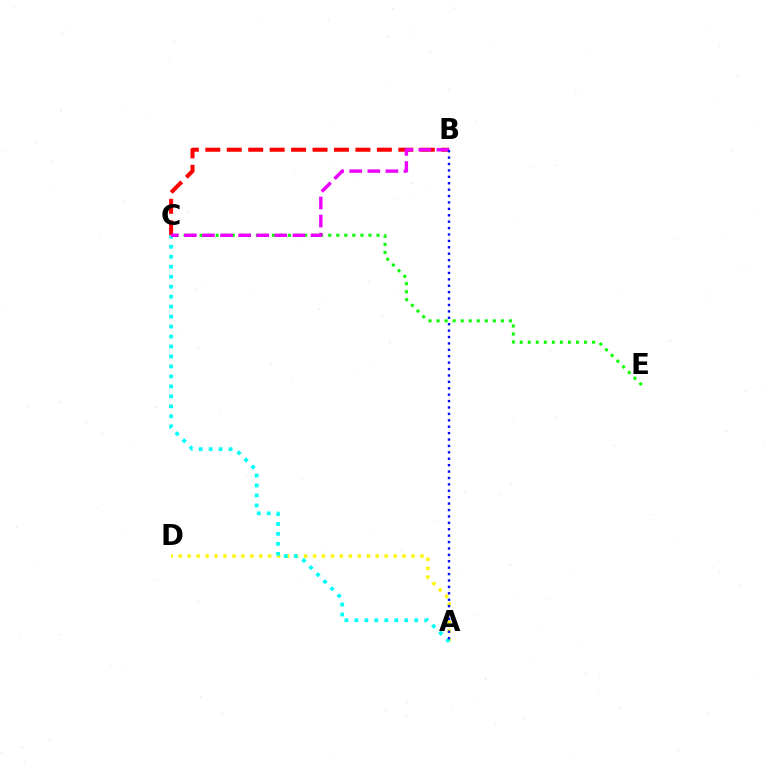{('A', 'D'): [{'color': '#fcf500', 'line_style': 'dotted', 'thickness': 2.43}], ('A', 'C'): [{'color': '#00fff6', 'line_style': 'dotted', 'thickness': 2.71}], ('B', 'C'): [{'color': '#ff0000', 'line_style': 'dashed', 'thickness': 2.91}, {'color': '#ee00ff', 'line_style': 'dashed', 'thickness': 2.46}], ('C', 'E'): [{'color': '#08ff00', 'line_style': 'dotted', 'thickness': 2.18}], ('A', 'B'): [{'color': '#0010ff', 'line_style': 'dotted', 'thickness': 1.74}]}